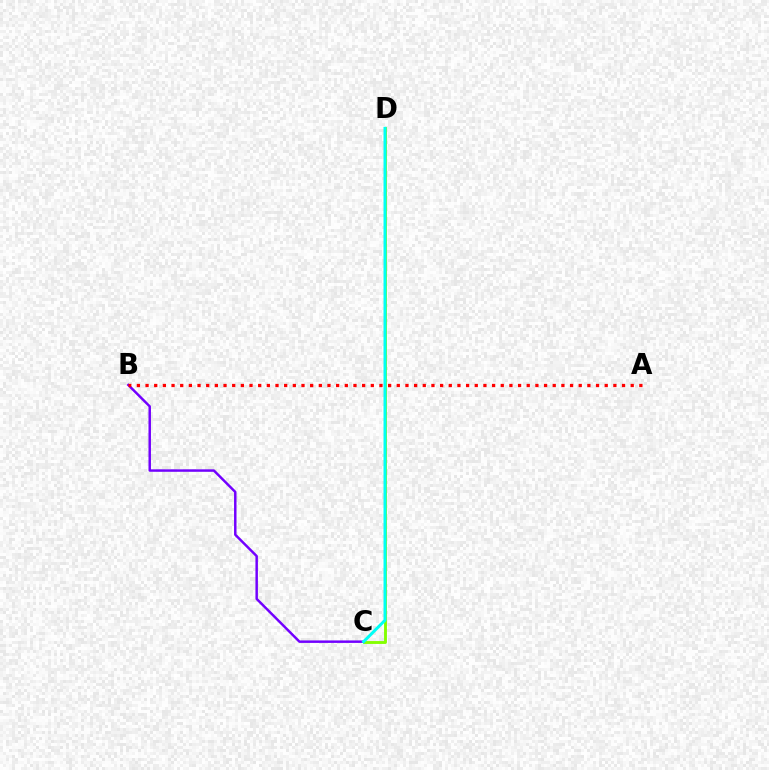{('C', 'D'): [{'color': '#84ff00', 'line_style': 'solid', 'thickness': 2.07}, {'color': '#00fff6', 'line_style': 'solid', 'thickness': 2.15}], ('B', 'C'): [{'color': '#7200ff', 'line_style': 'solid', 'thickness': 1.78}], ('A', 'B'): [{'color': '#ff0000', 'line_style': 'dotted', 'thickness': 2.35}]}